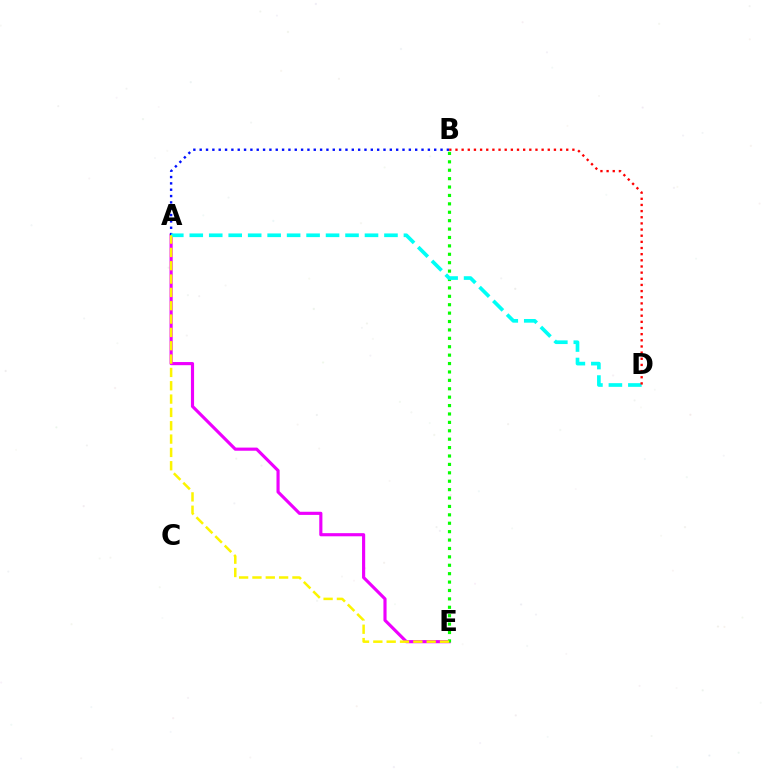{('A', 'E'): [{'color': '#ee00ff', 'line_style': 'solid', 'thickness': 2.26}, {'color': '#fcf500', 'line_style': 'dashed', 'thickness': 1.81}], ('B', 'E'): [{'color': '#08ff00', 'line_style': 'dotted', 'thickness': 2.28}], ('A', 'B'): [{'color': '#0010ff', 'line_style': 'dotted', 'thickness': 1.72}], ('A', 'D'): [{'color': '#00fff6', 'line_style': 'dashed', 'thickness': 2.64}], ('B', 'D'): [{'color': '#ff0000', 'line_style': 'dotted', 'thickness': 1.67}]}